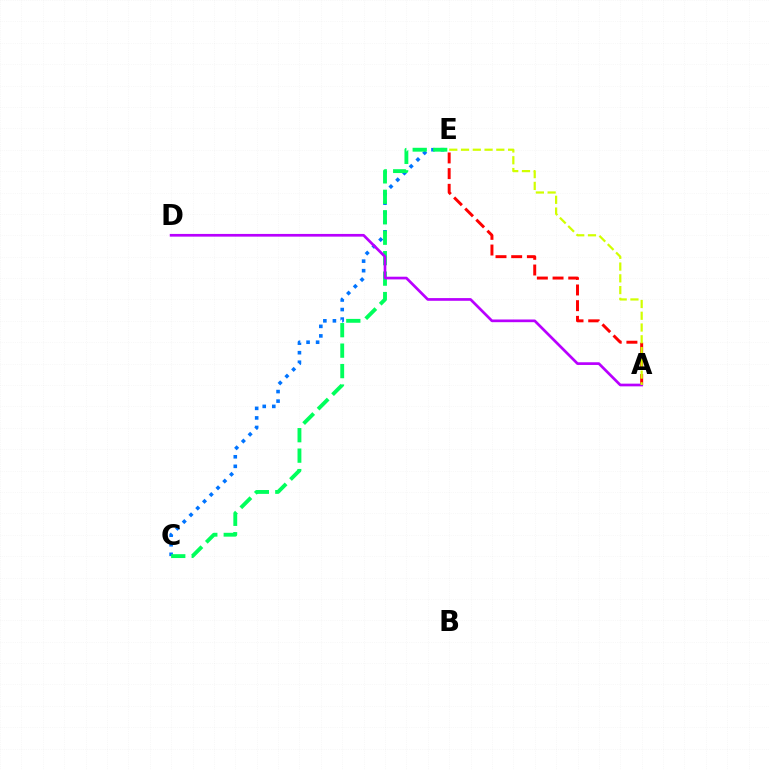{('C', 'E'): [{'color': '#0074ff', 'line_style': 'dotted', 'thickness': 2.59}, {'color': '#00ff5c', 'line_style': 'dashed', 'thickness': 2.78}], ('A', 'E'): [{'color': '#ff0000', 'line_style': 'dashed', 'thickness': 2.13}, {'color': '#d1ff00', 'line_style': 'dashed', 'thickness': 1.6}], ('A', 'D'): [{'color': '#b900ff', 'line_style': 'solid', 'thickness': 1.94}]}